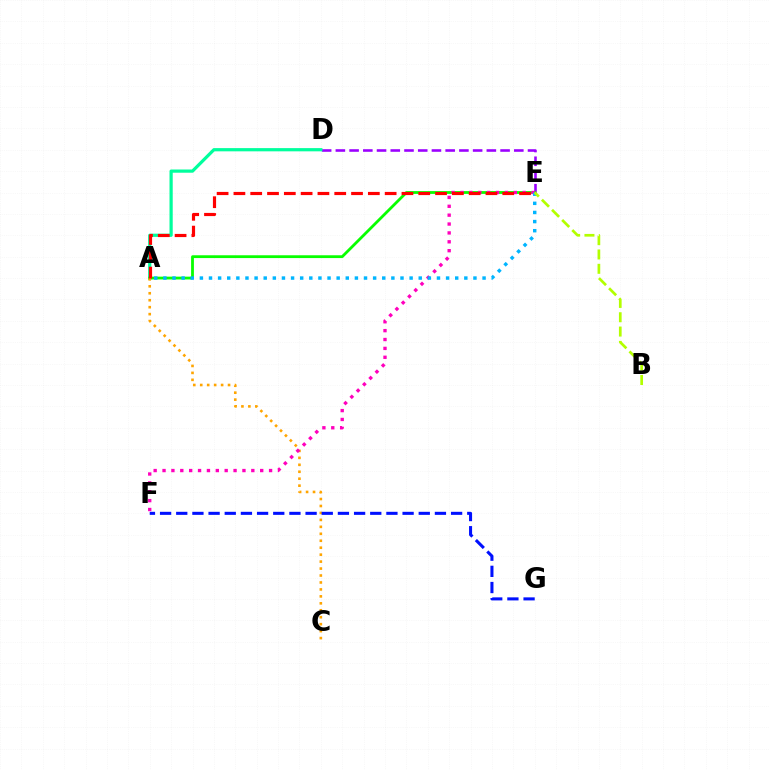{('D', 'E'): [{'color': '#9b00ff', 'line_style': 'dashed', 'thickness': 1.86}], ('A', 'D'): [{'color': '#00ff9d', 'line_style': 'solid', 'thickness': 2.32}], ('A', 'E'): [{'color': '#08ff00', 'line_style': 'solid', 'thickness': 2.02}, {'color': '#ff0000', 'line_style': 'dashed', 'thickness': 2.28}, {'color': '#00b5ff', 'line_style': 'dotted', 'thickness': 2.48}], ('A', 'C'): [{'color': '#ffa500', 'line_style': 'dotted', 'thickness': 1.89}], ('F', 'G'): [{'color': '#0010ff', 'line_style': 'dashed', 'thickness': 2.2}], ('E', 'F'): [{'color': '#ff00bd', 'line_style': 'dotted', 'thickness': 2.41}], ('B', 'E'): [{'color': '#b3ff00', 'line_style': 'dashed', 'thickness': 1.95}]}